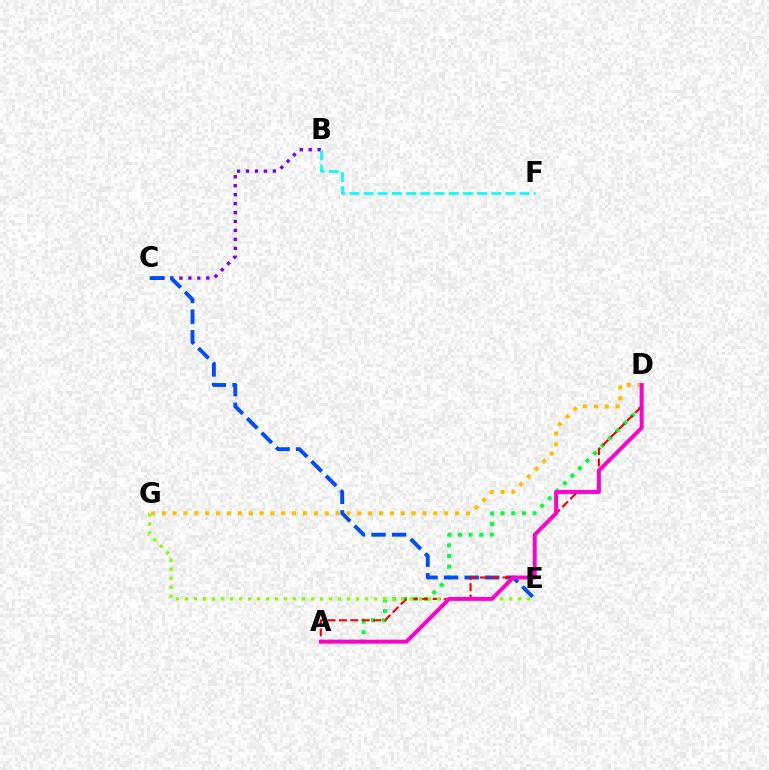{('A', 'D'): [{'color': '#00ff39', 'line_style': 'dotted', 'thickness': 2.9}, {'color': '#ff0000', 'line_style': 'dashed', 'thickness': 1.55}, {'color': '#ff00cf', 'line_style': 'solid', 'thickness': 2.85}], ('B', 'C'): [{'color': '#7200ff', 'line_style': 'dotted', 'thickness': 2.43}], ('C', 'E'): [{'color': '#004bff', 'line_style': 'dashed', 'thickness': 2.79}], ('E', 'G'): [{'color': '#84ff00', 'line_style': 'dotted', 'thickness': 2.45}], ('D', 'G'): [{'color': '#ffbd00', 'line_style': 'dotted', 'thickness': 2.95}], ('B', 'F'): [{'color': '#00fff6', 'line_style': 'dashed', 'thickness': 1.93}]}